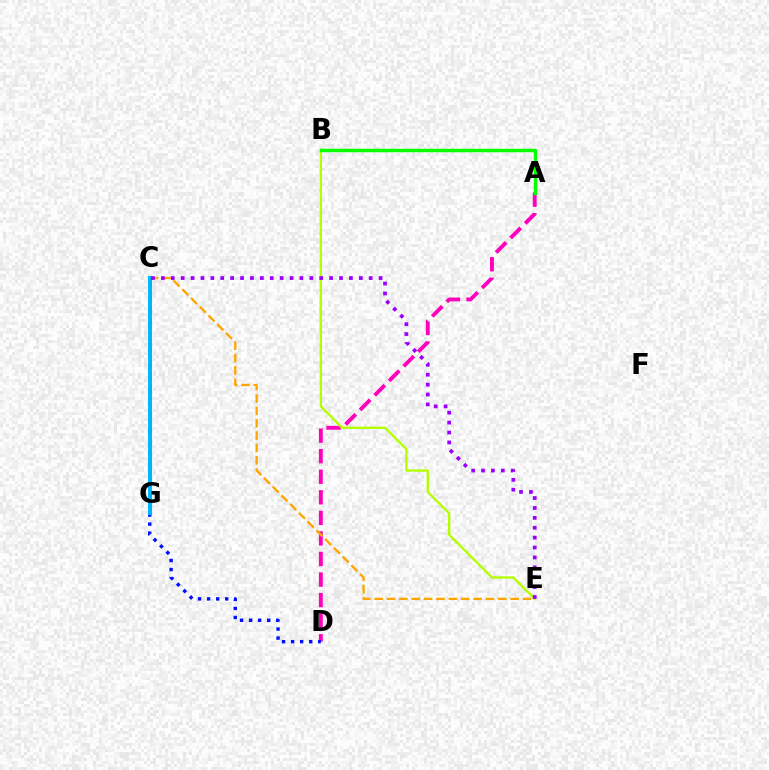{('C', 'G'): [{'color': '#00ff9d', 'line_style': 'dotted', 'thickness': 2.94}, {'color': '#ff0000', 'line_style': 'dashed', 'thickness': 1.81}, {'color': '#00b5ff', 'line_style': 'solid', 'thickness': 2.82}], ('A', 'D'): [{'color': '#ff00bd', 'line_style': 'dashed', 'thickness': 2.79}], ('C', 'E'): [{'color': '#ffa500', 'line_style': 'dashed', 'thickness': 1.68}, {'color': '#9b00ff', 'line_style': 'dotted', 'thickness': 2.69}], ('B', 'E'): [{'color': '#b3ff00', 'line_style': 'solid', 'thickness': 1.69}], ('D', 'G'): [{'color': '#0010ff', 'line_style': 'dotted', 'thickness': 2.46}], ('A', 'B'): [{'color': '#08ff00', 'line_style': 'solid', 'thickness': 2.5}]}